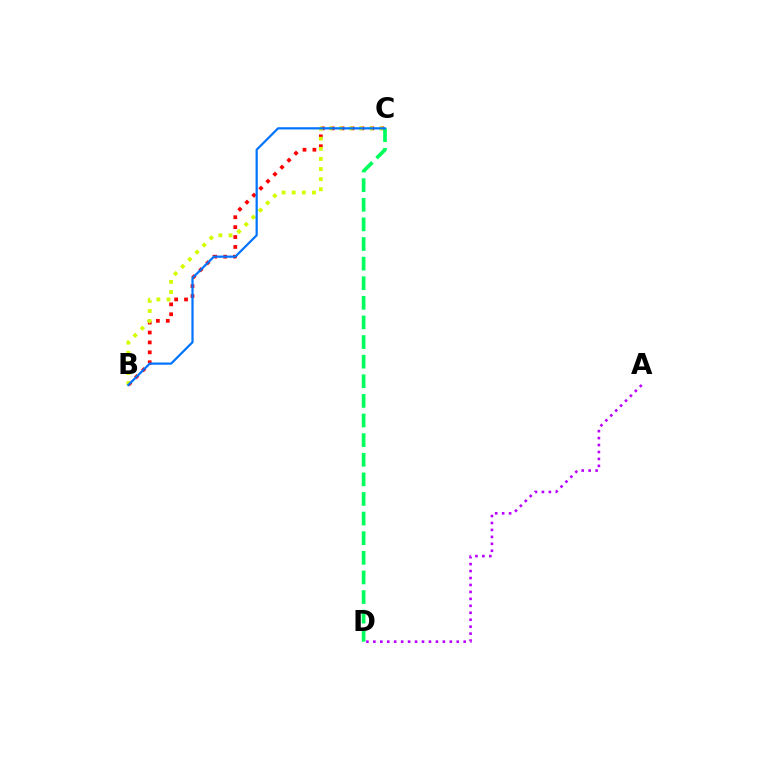{('A', 'D'): [{'color': '#b900ff', 'line_style': 'dotted', 'thickness': 1.89}], ('B', 'C'): [{'color': '#ff0000', 'line_style': 'dotted', 'thickness': 2.69}, {'color': '#d1ff00', 'line_style': 'dotted', 'thickness': 2.75}, {'color': '#0074ff', 'line_style': 'solid', 'thickness': 1.6}], ('C', 'D'): [{'color': '#00ff5c', 'line_style': 'dashed', 'thickness': 2.66}]}